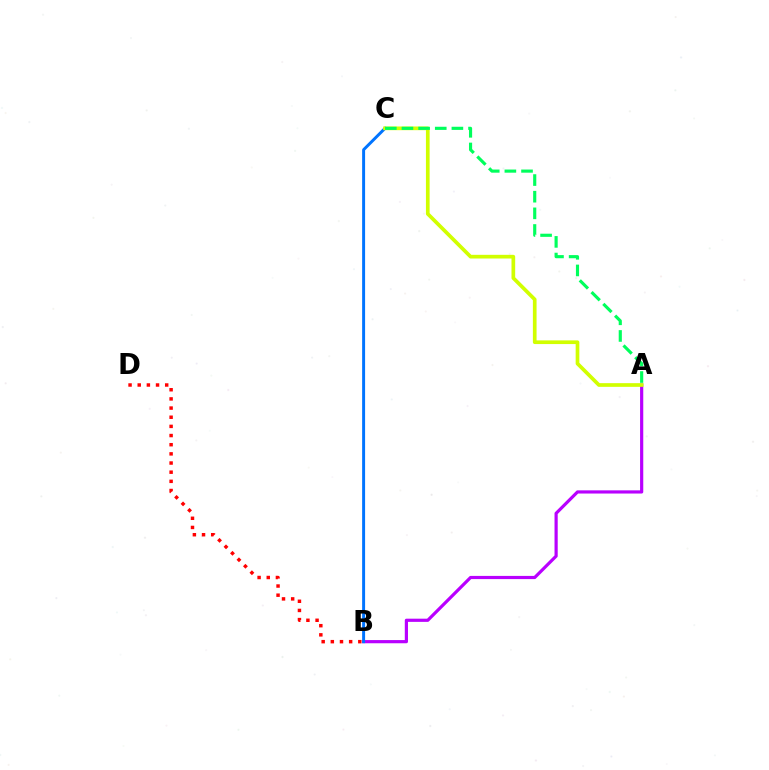{('A', 'B'): [{'color': '#b900ff', 'line_style': 'solid', 'thickness': 2.29}], ('B', 'C'): [{'color': '#0074ff', 'line_style': 'solid', 'thickness': 2.13}], ('A', 'C'): [{'color': '#d1ff00', 'line_style': 'solid', 'thickness': 2.66}, {'color': '#00ff5c', 'line_style': 'dashed', 'thickness': 2.26}], ('B', 'D'): [{'color': '#ff0000', 'line_style': 'dotted', 'thickness': 2.49}]}